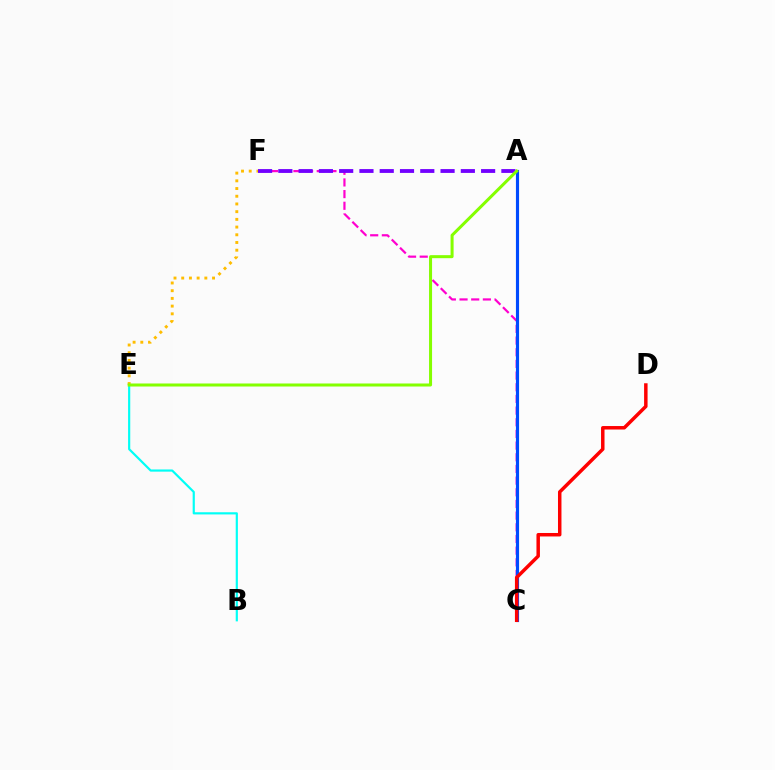{('A', 'C'): [{'color': '#00ff39', 'line_style': 'dotted', 'thickness': 2.04}, {'color': '#004bff', 'line_style': 'solid', 'thickness': 2.26}], ('C', 'F'): [{'color': '#ff00cf', 'line_style': 'dashed', 'thickness': 1.59}], ('E', 'F'): [{'color': '#ffbd00', 'line_style': 'dotted', 'thickness': 2.09}], ('A', 'F'): [{'color': '#7200ff', 'line_style': 'dashed', 'thickness': 2.75}], ('B', 'E'): [{'color': '#00fff6', 'line_style': 'solid', 'thickness': 1.57}], ('C', 'D'): [{'color': '#ff0000', 'line_style': 'solid', 'thickness': 2.5}], ('A', 'E'): [{'color': '#84ff00', 'line_style': 'solid', 'thickness': 2.18}]}